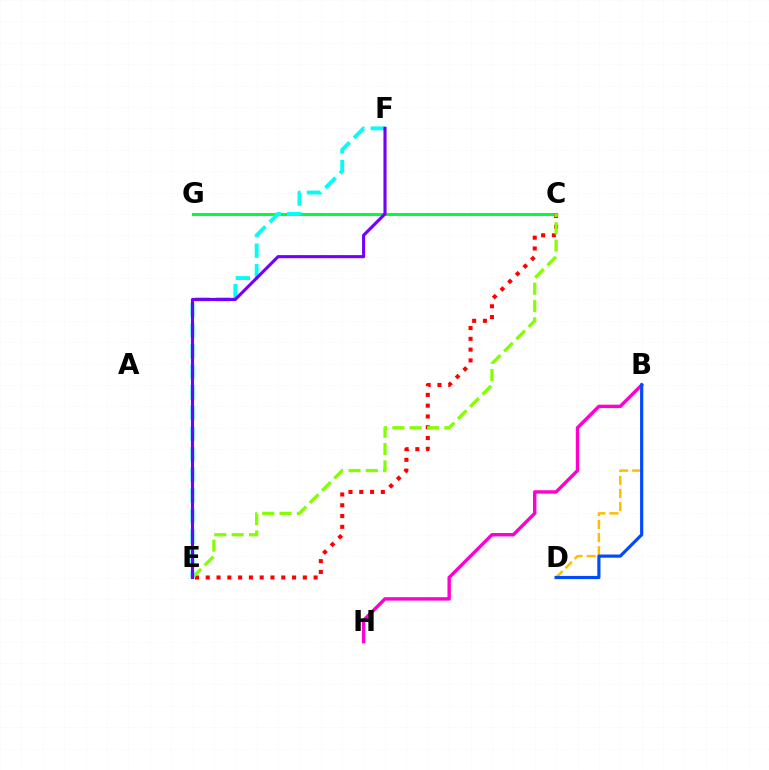{('B', 'D'): [{'color': '#ffbd00', 'line_style': 'dashed', 'thickness': 1.78}, {'color': '#004bff', 'line_style': 'solid', 'thickness': 2.29}], ('C', 'G'): [{'color': '#00ff39', 'line_style': 'solid', 'thickness': 2.19}], ('B', 'H'): [{'color': '#ff00cf', 'line_style': 'solid', 'thickness': 2.46}], ('C', 'E'): [{'color': '#ff0000', 'line_style': 'dotted', 'thickness': 2.93}, {'color': '#84ff00', 'line_style': 'dashed', 'thickness': 2.35}], ('E', 'F'): [{'color': '#00fff6', 'line_style': 'dashed', 'thickness': 2.8}, {'color': '#7200ff', 'line_style': 'solid', 'thickness': 2.24}]}